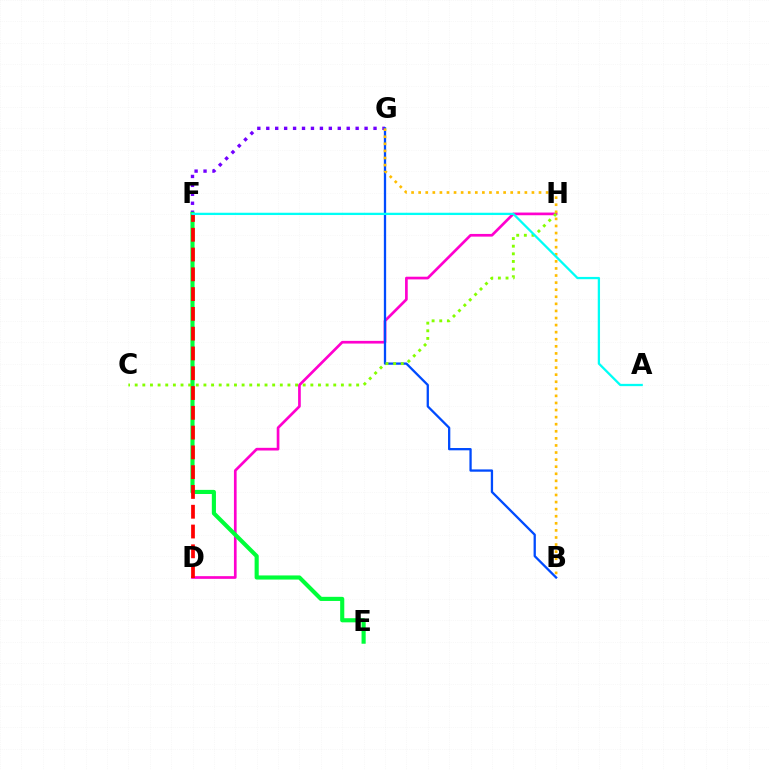{('F', 'G'): [{'color': '#7200ff', 'line_style': 'dotted', 'thickness': 2.43}], ('D', 'H'): [{'color': '#ff00cf', 'line_style': 'solid', 'thickness': 1.93}], ('B', 'G'): [{'color': '#004bff', 'line_style': 'solid', 'thickness': 1.65}, {'color': '#ffbd00', 'line_style': 'dotted', 'thickness': 1.92}], ('E', 'F'): [{'color': '#00ff39', 'line_style': 'solid', 'thickness': 2.97}], ('C', 'H'): [{'color': '#84ff00', 'line_style': 'dotted', 'thickness': 2.07}], ('D', 'F'): [{'color': '#ff0000', 'line_style': 'dashed', 'thickness': 2.69}], ('A', 'F'): [{'color': '#00fff6', 'line_style': 'solid', 'thickness': 1.64}]}